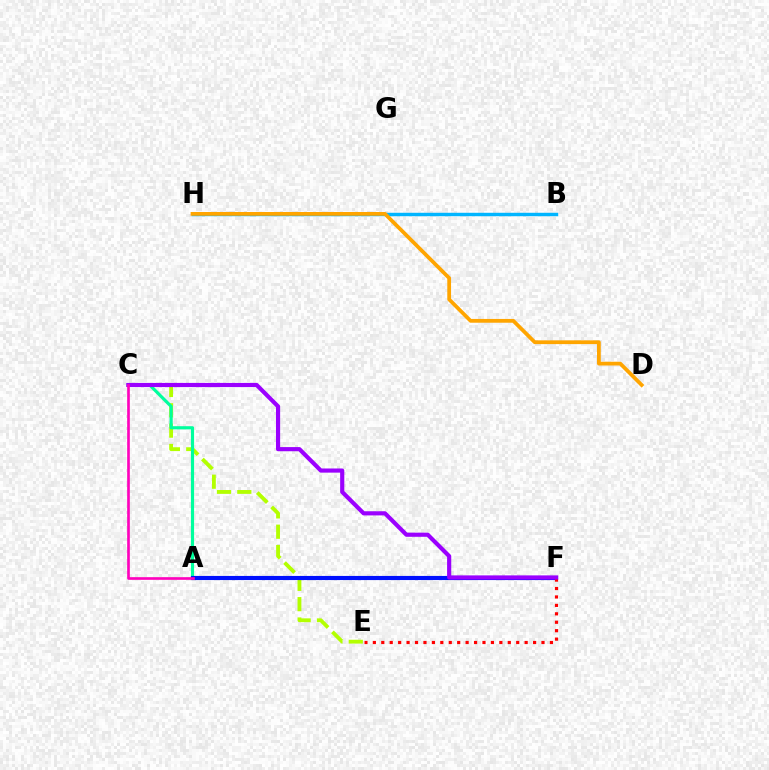{('C', 'E'): [{'color': '#b3ff00', 'line_style': 'dashed', 'thickness': 2.76}], ('A', 'C'): [{'color': '#00ff9d', 'line_style': 'solid', 'thickness': 2.27}, {'color': '#ff00bd', 'line_style': 'solid', 'thickness': 1.91}], ('B', 'H'): [{'color': '#08ff00', 'line_style': 'solid', 'thickness': 1.88}, {'color': '#00b5ff', 'line_style': 'solid', 'thickness': 2.48}], ('D', 'H'): [{'color': '#ffa500', 'line_style': 'solid', 'thickness': 2.71}], ('A', 'F'): [{'color': '#0010ff', 'line_style': 'solid', 'thickness': 2.98}], ('E', 'F'): [{'color': '#ff0000', 'line_style': 'dotted', 'thickness': 2.29}], ('C', 'F'): [{'color': '#9b00ff', 'line_style': 'solid', 'thickness': 2.99}]}